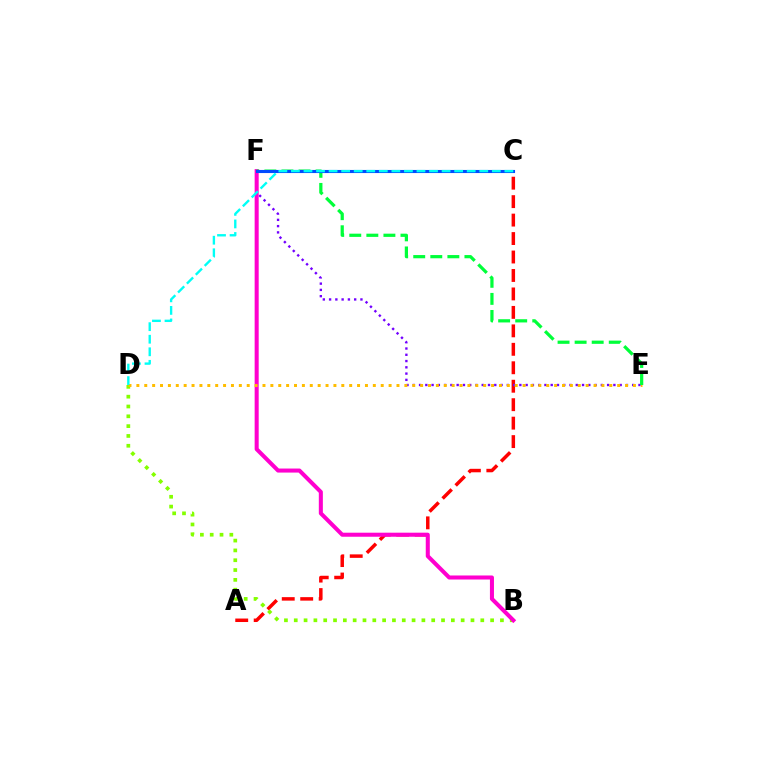{('A', 'C'): [{'color': '#ff0000', 'line_style': 'dashed', 'thickness': 2.51}], ('E', 'F'): [{'color': '#7200ff', 'line_style': 'dotted', 'thickness': 1.7}, {'color': '#00ff39', 'line_style': 'dashed', 'thickness': 2.32}], ('B', 'D'): [{'color': '#84ff00', 'line_style': 'dotted', 'thickness': 2.67}], ('B', 'F'): [{'color': '#ff00cf', 'line_style': 'solid', 'thickness': 2.91}], ('D', 'E'): [{'color': '#ffbd00', 'line_style': 'dotted', 'thickness': 2.14}], ('C', 'F'): [{'color': '#004bff', 'line_style': 'solid', 'thickness': 2.23}], ('C', 'D'): [{'color': '#00fff6', 'line_style': 'dashed', 'thickness': 1.71}]}